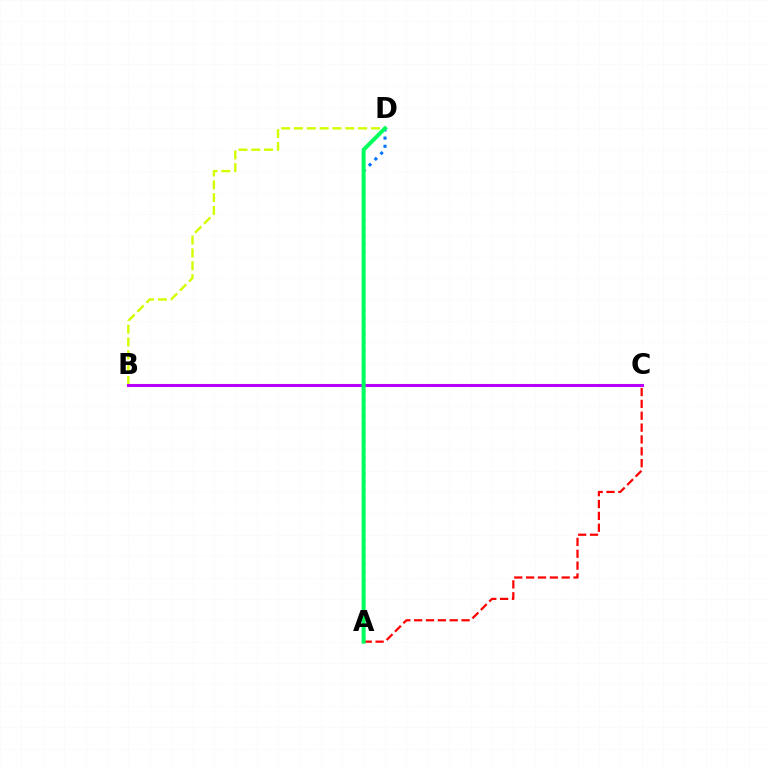{('B', 'D'): [{'color': '#d1ff00', 'line_style': 'dashed', 'thickness': 1.74}], ('A', 'C'): [{'color': '#ff0000', 'line_style': 'dashed', 'thickness': 1.61}], ('B', 'C'): [{'color': '#b900ff', 'line_style': 'solid', 'thickness': 2.2}], ('A', 'D'): [{'color': '#0074ff', 'line_style': 'dotted', 'thickness': 2.23}, {'color': '#00ff5c', 'line_style': 'solid', 'thickness': 2.86}]}